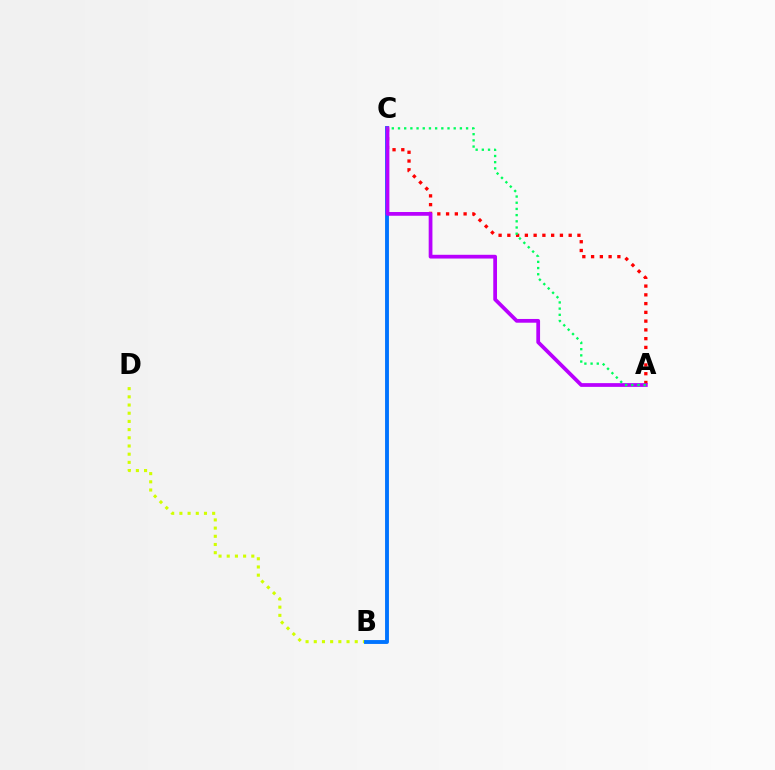{('A', 'C'): [{'color': '#ff0000', 'line_style': 'dotted', 'thickness': 2.38}, {'color': '#b900ff', 'line_style': 'solid', 'thickness': 2.7}, {'color': '#00ff5c', 'line_style': 'dotted', 'thickness': 1.68}], ('B', 'D'): [{'color': '#d1ff00', 'line_style': 'dotted', 'thickness': 2.23}], ('B', 'C'): [{'color': '#0074ff', 'line_style': 'solid', 'thickness': 2.79}]}